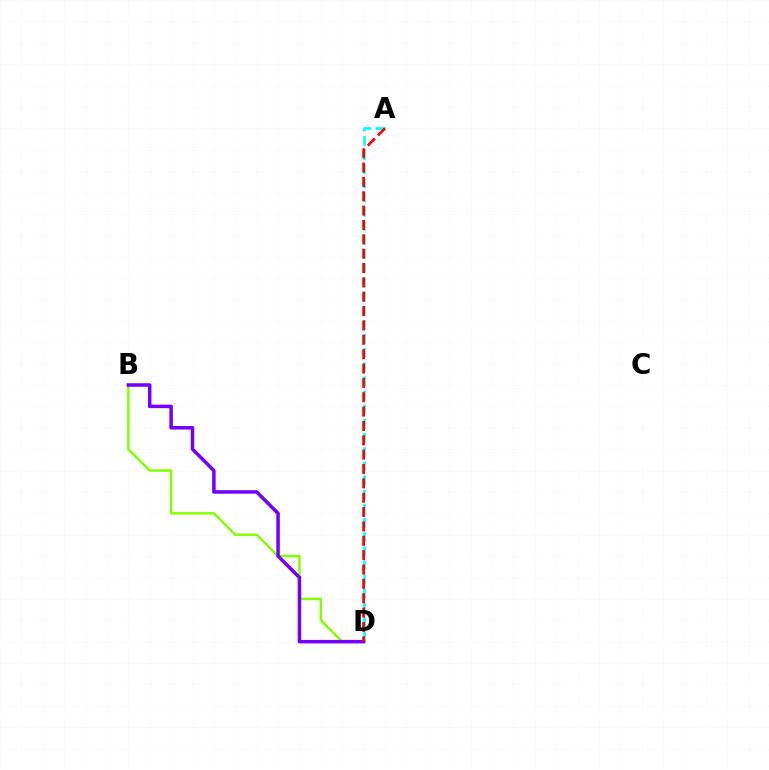{('A', 'D'): [{'color': '#00fff6', 'line_style': 'dashed', 'thickness': 1.92}, {'color': '#ff0000', 'line_style': 'dashed', 'thickness': 1.95}], ('B', 'D'): [{'color': '#84ff00', 'line_style': 'solid', 'thickness': 1.78}, {'color': '#7200ff', 'line_style': 'solid', 'thickness': 2.52}]}